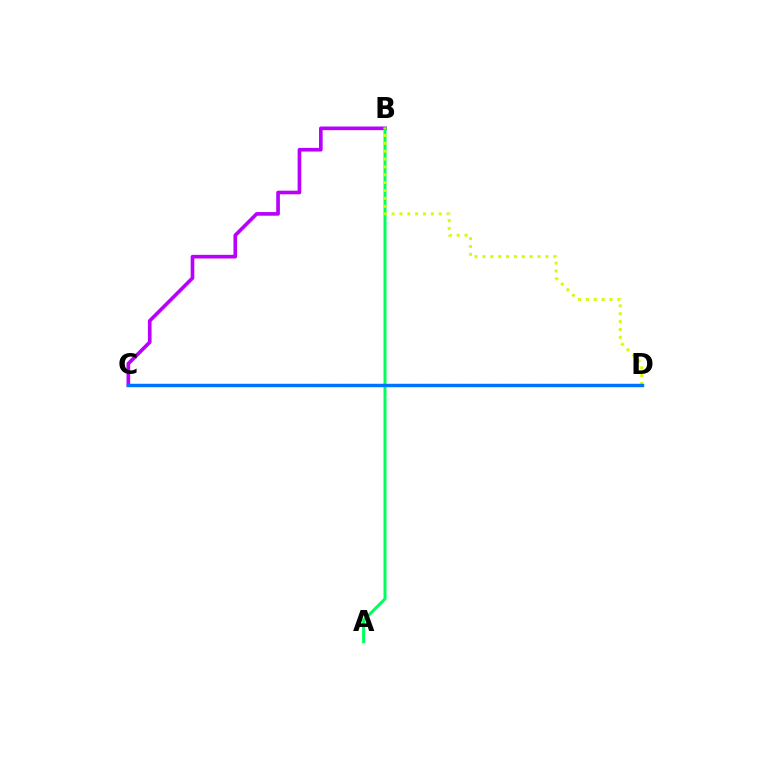{('B', 'C'): [{'color': '#b900ff', 'line_style': 'solid', 'thickness': 2.63}], ('C', 'D'): [{'color': '#ff0000', 'line_style': 'dashed', 'thickness': 2.16}, {'color': '#0074ff', 'line_style': 'solid', 'thickness': 2.48}], ('A', 'B'): [{'color': '#00ff5c', 'line_style': 'solid', 'thickness': 2.17}], ('B', 'D'): [{'color': '#d1ff00', 'line_style': 'dotted', 'thickness': 2.14}]}